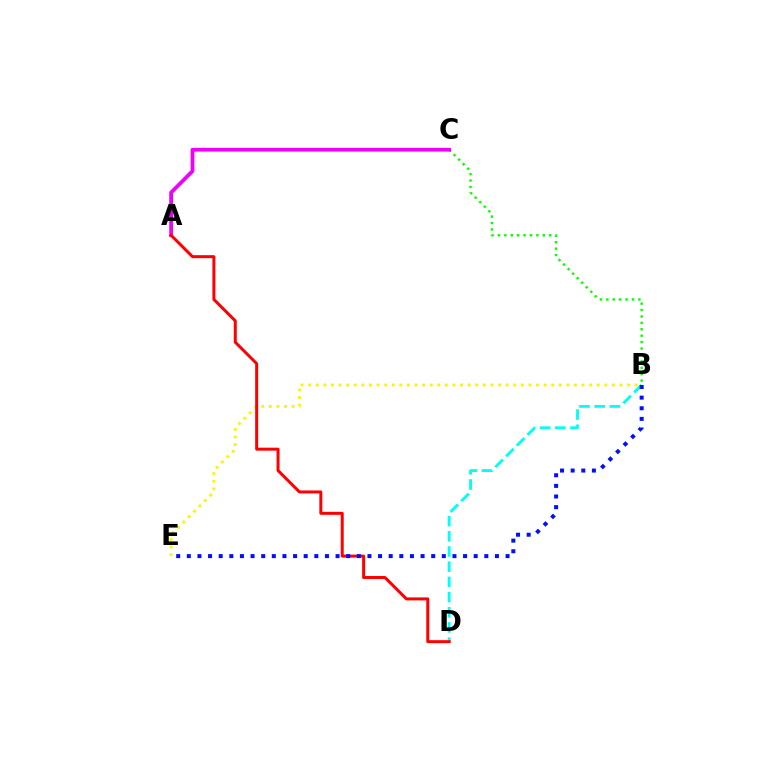{('B', 'C'): [{'color': '#08ff00', 'line_style': 'dotted', 'thickness': 1.74}], ('A', 'C'): [{'color': '#ee00ff', 'line_style': 'solid', 'thickness': 2.7}], ('B', 'E'): [{'color': '#fcf500', 'line_style': 'dotted', 'thickness': 2.06}, {'color': '#0010ff', 'line_style': 'dotted', 'thickness': 2.89}], ('B', 'D'): [{'color': '#00fff6', 'line_style': 'dashed', 'thickness': 2.06}], ('A', 'D'): [{'color': '#ff0000', 'line_style': 'solid', 'thickness': 2.15}]}